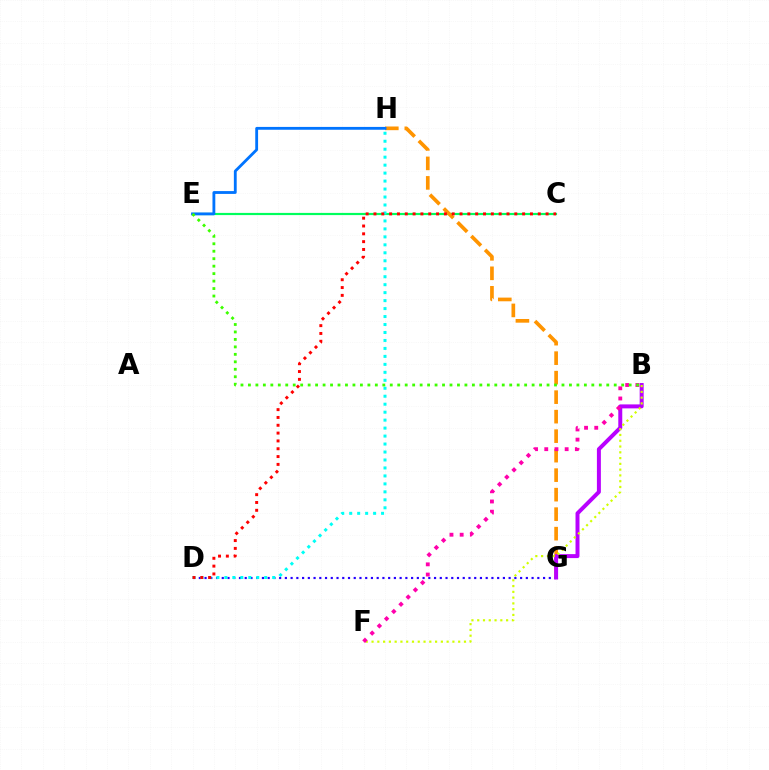{('C', 'E'): [{'color': '#00ff5c', 'line_style': 'solid', 'thickness': 1.57}], ('G', 'H'): [{'color': '#ff9400', 'line_style': 'dashed', 'thickness': 2.65}], ('D', 'G'): [{'color': '#2500ff', 'line_style': 'dotted', 'thickness': 1.56}], ('B', 'G'): [{'color': '#b900ff', 'line_style': 'solid', 'thickness': 2.86}], ('B', 'F'): [{'color': '#d1ff00', 'line_style': 'dotted', 'thickness': 1.57}, {'color': '#ff00ac', 'line_style': 'dotted', 'thickness': 2.77}], ('E', 'H'): [{'color': '#0074ff', 'line_style': 'solid', 'thickness': 2.04}], ('D', 'H'): [{'color': '#00fff6', 'line_style': 'dotted', 'thickness': 2.17}], ('B', 'E'): [{'color': '#3dff00', 'line_style': 'dotted', 'thickness': 2.03}], ('C', 'D'): [{'color': '#ff0000', 'line_style': 'dotted', 'thickness': 2.13}]}